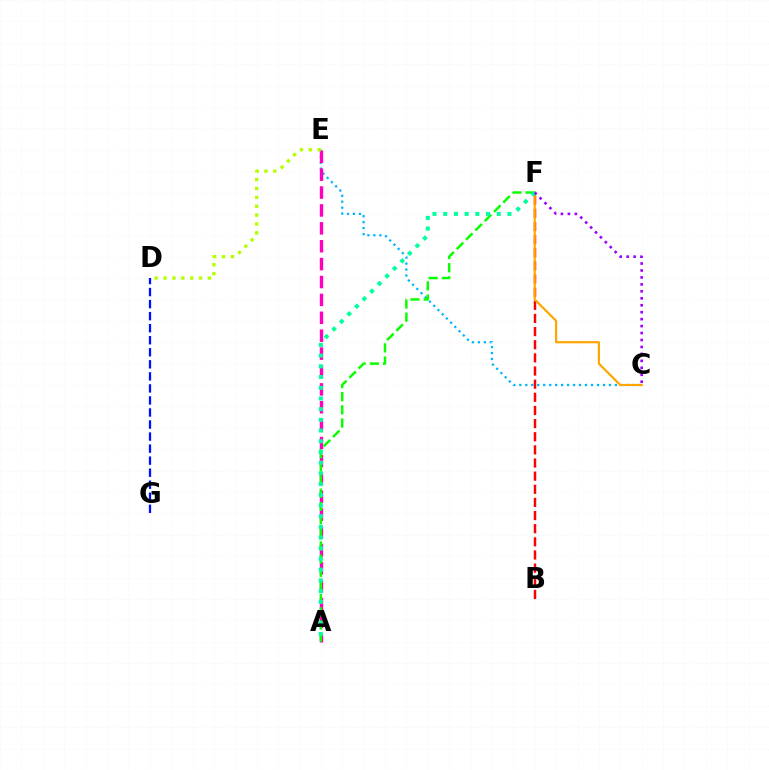{('C', 'E'): [{'color': '#00b5ff', 'line_style': 'dotted', 'thickness': 1.62}], ('A', 'E'): [{'color': '#ff00bd', 'line_style': 'dashed', 'thickness': 2.43}], ('B', 'F'): [{'color': '#ff0000', 'line_style': 'dashed', 'thickness': 1.79}], ('D', 'G'): [{'color': '#0010ff', 'line_style': 'dashed', 'thickness': 1.64}], ('D', 'E'): [{'color': '#b3ff00', 'line_style': 'dotted', 'thickness': 2.41}], ('C', 'F'): [{'color': '#ffa500', 'line_style': 'solid', 'thickness': 1.57}, {'color': '#9b00ff', 'line_style': 'dotted', 'thickness': 1.89}], ('A', 'F'): [{'color': '#08ff00', 'line_style': 'dashed', 'thickness': 1.79}, {'color': '#00ff9d', 'line_style': 'dotted', 'thickness': 2.91}]}